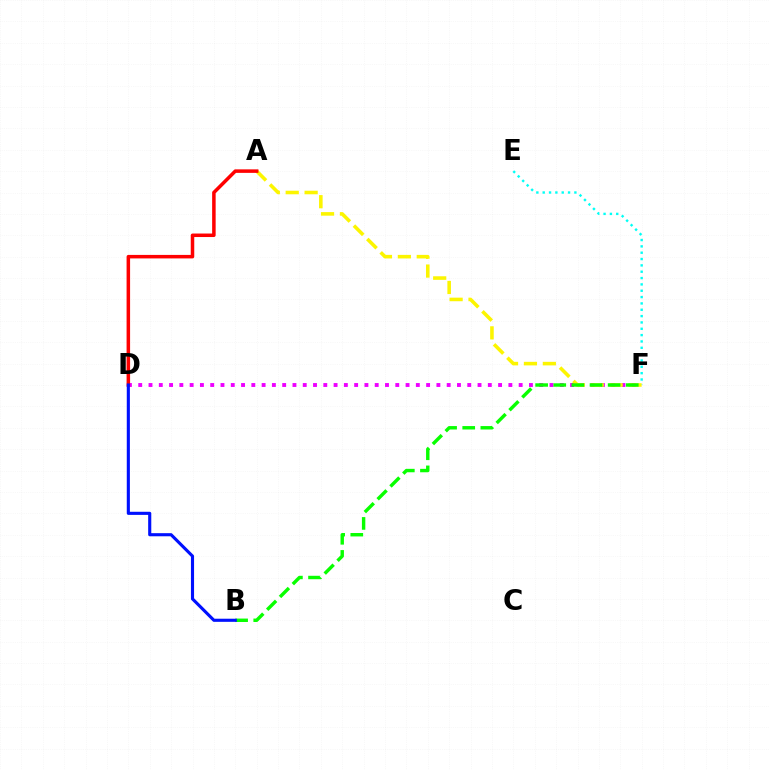{('E', 'F'): [{'color': '#00fff6', 'line_style': 'dotted', 'thickness': 1.72}], ('D', 'F'): [{'color': '#ee00ff', 'line_style': 'dotted', 'thickness': 2.79}], ('A', 'F'): [{'color': '#fcf500', 'line_style': 'dashed', 'thickness': 2.57}], ('B', 'F'): [{'color': '#08ff00', 'line_style': 'dashed', 'thickness': 2.46}], ('A', 'D'): [{'color': '#ff0000', 'line_style': 'solid', 'thickness': 2.53}], ('B', 'D'): [{'color': '#0010ff', 'line_style': 'solid', 'thickness': 2.24}]}